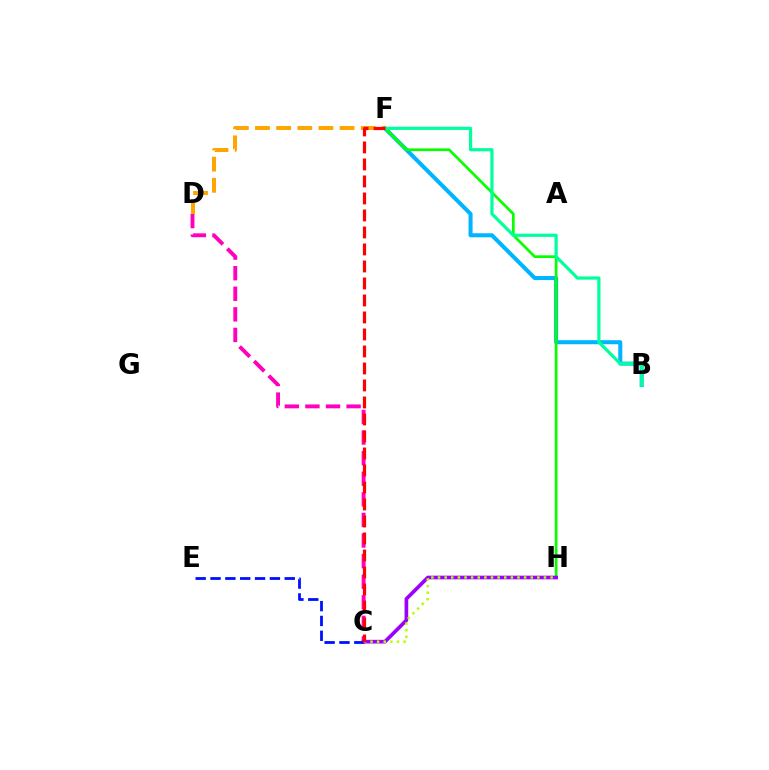{('B', 'F'): [{'color': '#00b5ff', 'line_style': 'solid', 'thickness': 2.91}, {'color': '#00ff9d', 'line_style': 'solid', 'thickness': 2.3}], ('F', 'H'): [{'color': '#08ff00', 'line_style': 'solid', 'thickness': 1.95}], ('C', 'D'): [{'color': '#ff00bd', 'line_style': 'dashed', 'thickness': 2.8}], ('C', 'H'): [{'color': '#9b00ff', 'line_style': 'solid', 'thickness': 2.64}, {'color': '#b3ff00', 'line_style': 'dotted', 'thickness': 1.8}], ('C', 'E'): [{'color': '#0010ff', 'line_style': 'dashed', 'thickness': 2.02}], ('D', 'F'): [{'color': '#ffa500', 'line_style': 'dashed', 'thickness': 2.87}], ('C', 'F'): [{'color': '#ff0000', 'line_style': 'dashed', 'thickness': 2.31}]}